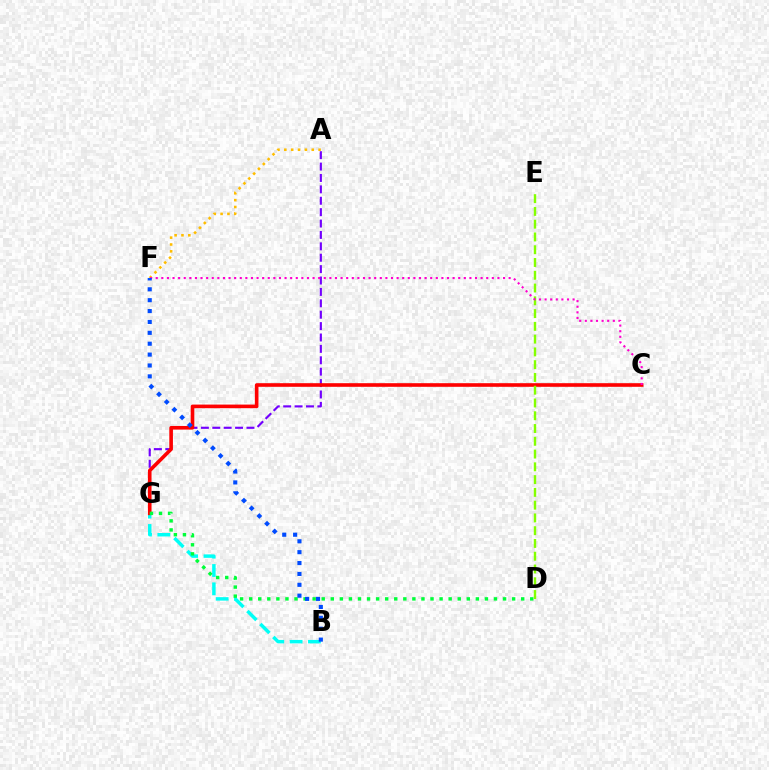{('A', 'G'): [{'color': '#7200ff', 'line_style': 'dashed', 'thickness': 1.55}], ('B', 'G'): [{'color': '#00fff6', 'line_style': 'dashed', 'thickness': 2.49}], ('A', 'F'): [{'color': '#ffbd00', 'line_style': 'dotted', 'thickness': 1.86}], ('C', 'G'): [{'color': '#ff0000', 'line_style': 'solid', 'thickness': 2.61}], ('D', 'G'): [{'color': '#00ff39', 'line_style': 'dotted', 'thickness': 2.46}], ('D', 'E'): [{'color': '#84ff00', 'line_style': 'dashed', 'thickness': 1.73}], ('C', 'F'): [{'color': '#ff00cf', 'line_style': 'dotted', 'thickness': 1.52}], ('B', 'F'): [{'color': '#004bff', 'line_style': 'dotted', 'thickness': 2.96}]}